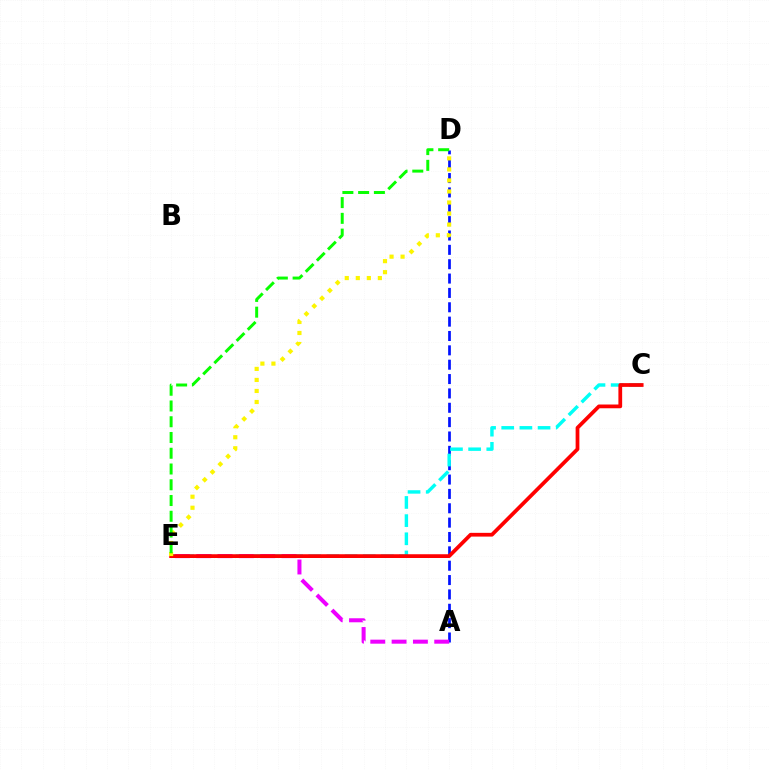{('A', 'D'): [{'color': '#0010ff', 'line_style': 'dashed', 'thickness': 1.95}], ('C', 'E'): [{'color': '#00fff6', 'line_style': 'dashed', 'thickness': 2.47}, {'color': '#ff0000', 'line_style': 'solid', 'thickness': 2.7}], ('A', 'E'): [{'color': '#ee00ff', 'line_style': 'dashed', 'thickness': 2.9}], ('D', 'E'): [{'color': '#fcf500', 'line_style': 'dotted', 'thickness': 3.0}, {'color': '#08ff00', 'line_style': 'dashed', 'thickness': 2.14}]}